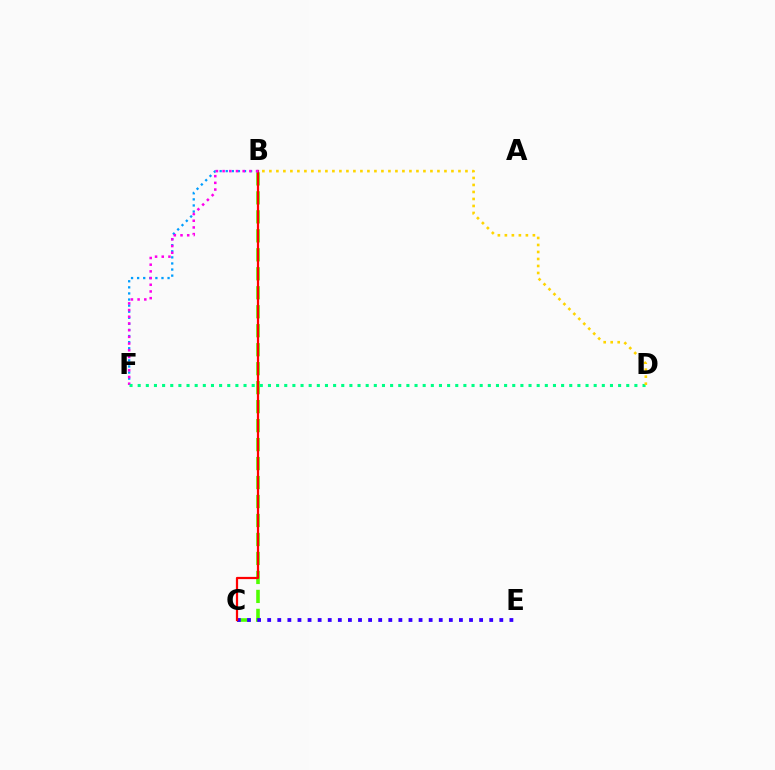{('B', 'C'): [{'color': '#4fff00', 'line_style': 'dashed', 'thickness': 2.58}, {'color': '#ff0000', 'line_style': 'solid', 'thickness': 1.6}], ('C', 'E'): [{'color': '#3700ff', 'line_style': 'dotted', 'thickness': 2.74}], ('B', 'F'): [{'color': '#009eff', 'line_style': 'dotted', 'thickness': 1.65}, {'color': '#ff00ed', 'line_style': 'dotted', 'thickness': 1.82}], ('D', 'F'): [{'color': '#00ff86', 'line_style': 'dotted', 'thickness': 2.21}], ('B', 'D'): [{'color': '#ffd500', 'line_style': 'dotted', 'thickness': 1.9}]}